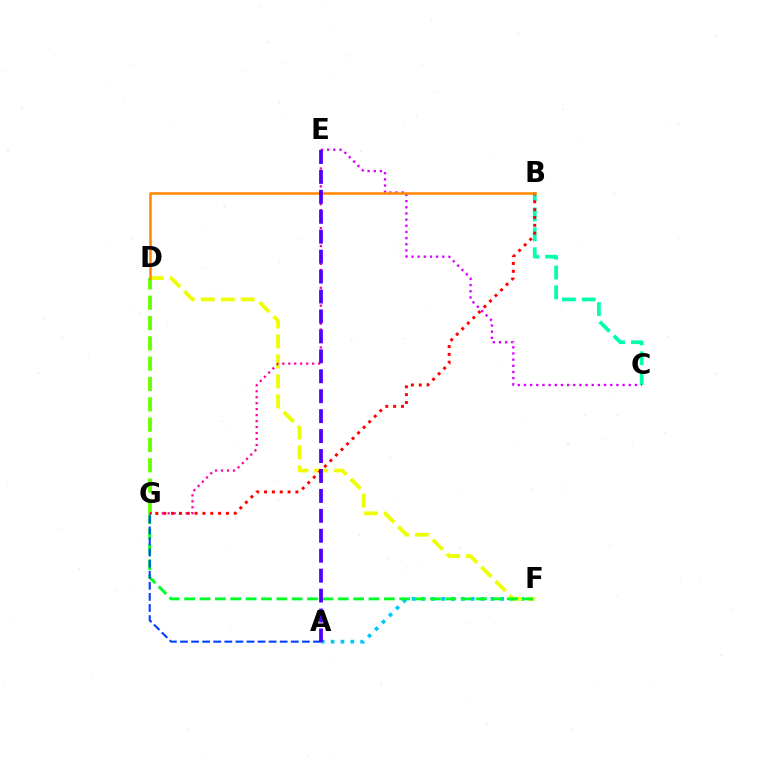{('A', 'F'): [{'color': '#00c7ff', 'line_style': 'dotted', 'thickness': 2.68}], ('D', 'F'): [{'color': '#eeff00', 'line_style': 'dashed', 'thickness': 2.71}], ('F', 'G'): [{'color': '#00ff27', 'line_style': 'dashed', 'thickness': 2.09}], ('D', 'G'): [{'color': '#66ff00', 'line_style': 'dashed', 'thickness': 2.76}], ('B', 'C'): [{'color': '#00ffaf', 'line_style': 'dashed', 'thickness': 2.7}], ('E', 'G'): [{'color': '#ff00a0', 'line_style': 'dotted', 'thickness': 1.62}], ('B', 'G'): [{'color': '#ff0000', 'line_style': 'dotted', 'thickness': 2.13}], ('C', 'E'): [{'color': '#d600ff', 'line_style': 'dotted', 'thickness': 1.67}], ('A', 'G'): [{'color': '#003fff', 'line_style': 'dashed', 'thickness': 1.51}], ('B', 'D'): [{'color': '#ff8800', 'line_style': 'solid', 'thickness': 1.81}], ('A', 'E'): [{'color': '#4f00ff', 'line_style': 'dashed', 'thickness': 2.71}]}